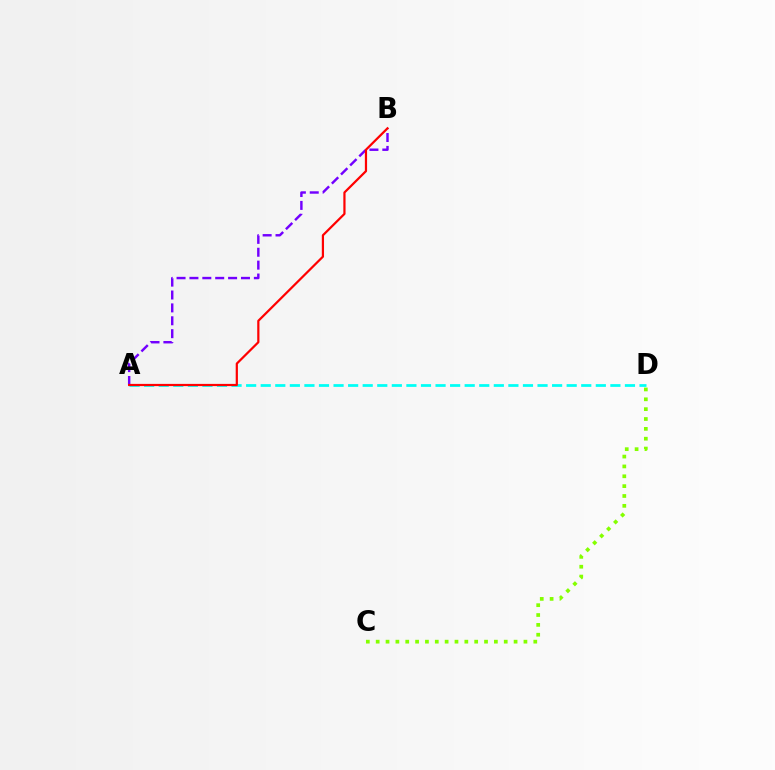{('A', 'B'): [{'color': '#7200ff', 'line_style': 'dashed', 'thickness': 1.75}, {'color': '#ff0000', 'line_style': 'solid', 'thickness': 1.6}], ('A', 'D'): [{'color': '#00fff6', 'line_style': 'dashed', 'thickness': 1.98}], ('C', 'D'): [{'color': '#84ff00', 'line_style': 'dotted', 'thickness': 2.68}]}